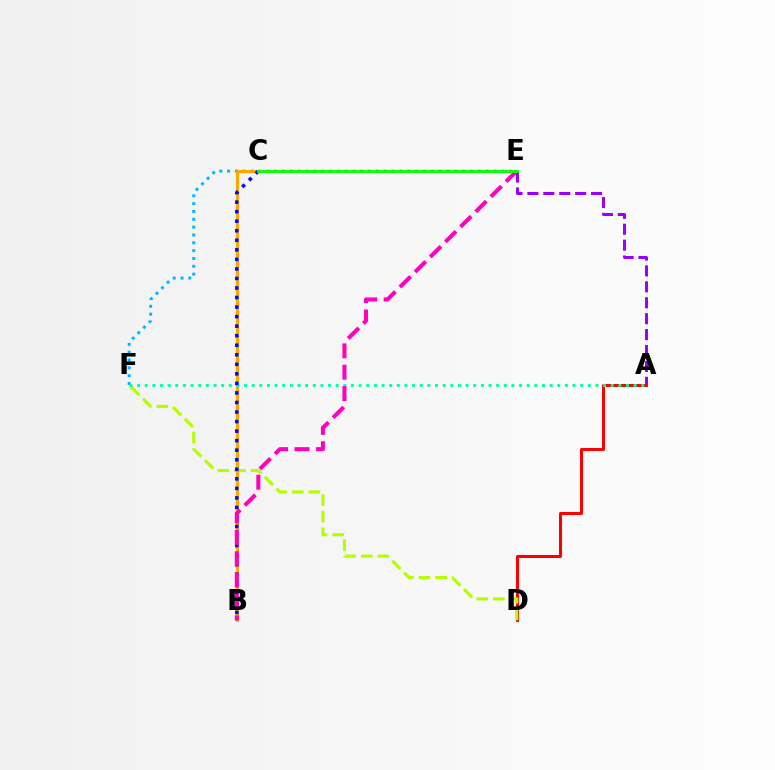{('E', 'F'): [{'color': '#00b5ff', 'line_style': 'dotted', 'thickness': 2.13}], ('A', 'E'): [{'color': '#9b00ff', 'line_style': 'dashed', 'thickness': 2.16}], ('A', 'D'): [{'color': '#ff0000', 'line_style': 'solid', 'thickness': 2.17}], ('D', 'F'): [{'color': '#b3ff00', 'line_style': 'dashed', 'thickness': 2.26}], ('B', 'C'): [{'color': '#ffa500', 'line_style': 'solid', 'thickness': 2.22}, {'color': '#0010ff', 'line_style': 'dotted', 'thickness': 2.59}], ('A', 'F'): [{'color': '#00ff9d', 'line_style': 'dotted', 'thickness': 2.08}], ('B', 'E'): [{'color': '#ff00bd', 'line_style': 'dashed', 'thickness': 2.9}], ('C', 'E'): [{'color': '#08ff00', 'line_style': 'solid', 'thickness': 2.05}]}